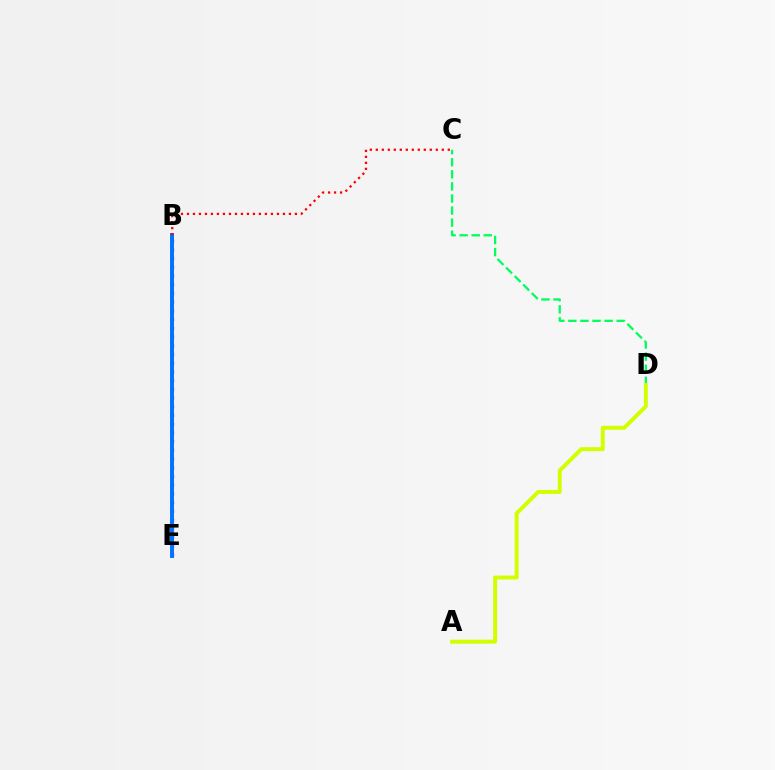{('C', 'D'): [{'color': '#00ff5c', 'line_style': 'dashed', 'thickness': 1.64}], ('B', 'E'): [{'color': '#b900ff', 'line_style': 'dotted', 'thickness': 2.37}, {'color': '#0074ff', 'line_style': 'solid', 'thickness': 2.84}], ('A', 'D'): [{'color': '#d1ff00', 'line_style': 'solid', 'thickness': 2.85}], ('B', 'C'): [{'color': '#ff0000', 'line_style': 'dotted', 'thickness': 1.63}]}